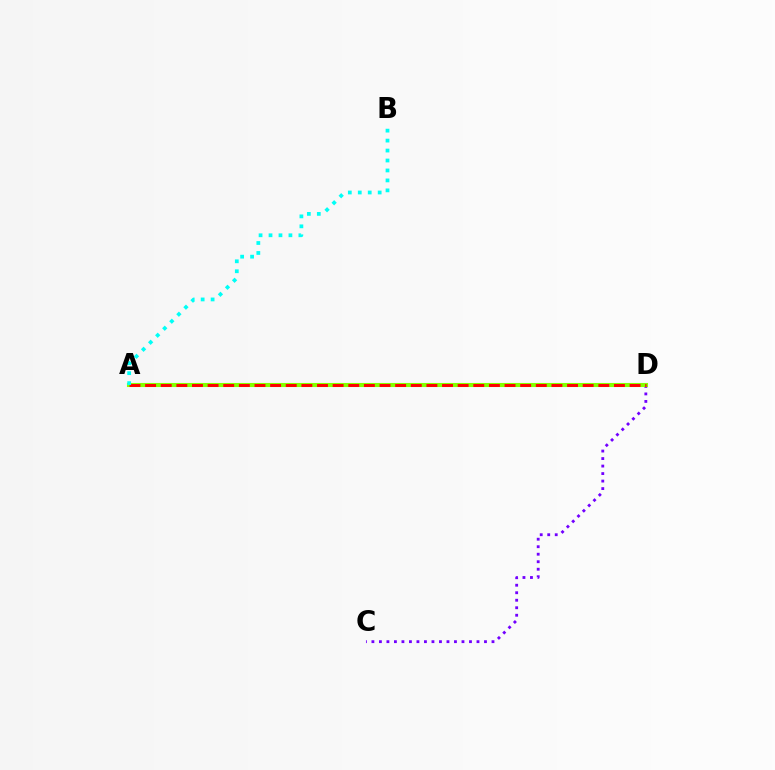{('C', 'D'): [{'color': '#7200ff', 'line_style': 'dotted', 'thickness': 2.04}], ('A', 'D'): [{'color': '#84ff00', 'line_style': 'solid', 'thickness': 2.94}, {'color': '#ff0000', 'line_style': 'dashed', 'thickness': 2.12}], ('A', 'B'): [{'color': '#00fff6', 'line_style': 'dotted', 'thickness': 2.7}]}